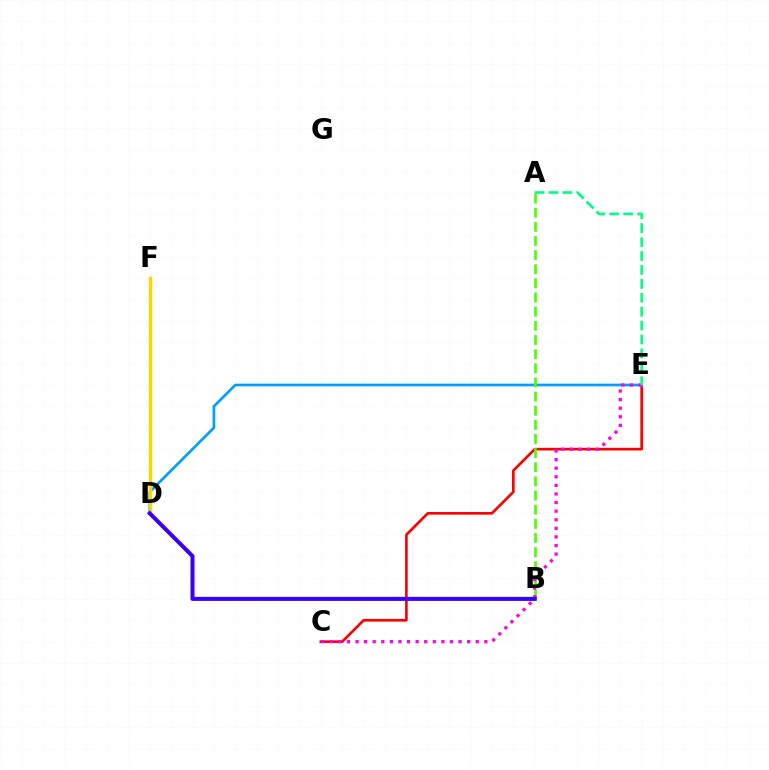{('C', 'E'): [{'color': '#ff0000', 'line_style': 'solid', 'thickness': 1.9}, {'color': '#ff00ed', 'line_style': 'dotted', 'thickness': 2.33}], ('D', 'E'): [{'color': '#009eff', 'line_style': 'solid', 'thickness': 1.92}], ('A', 'B'): [{'color': '#4fff00', 'line_style': 'dashed', 'thickness': 1.92}], ('D', 'F'): [{'color': '#ffd500', 'line_style': 'solid', 'thickness': 2.41}], ('B', 'D'): [{'color': '#3700ff', 'line_style': 'solid', 'thickness': 2.9}], ('A', 'E'): [{'color': '#00ff86', 'line_style': 'dashed', 'thickness': 1.89}]}